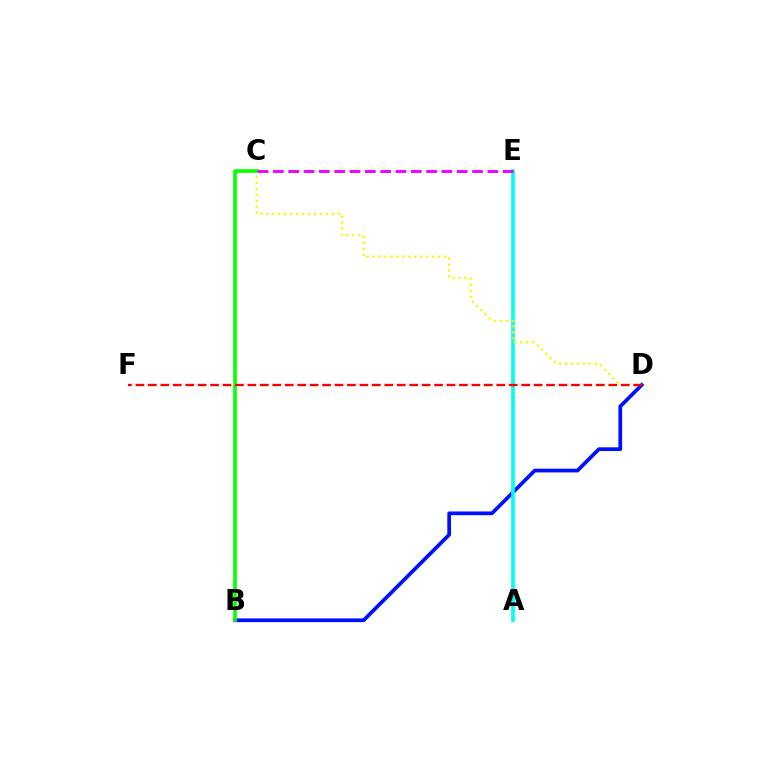{('B', 'D'): [{'color': '#0010ff', 'line_style': 'solid', 'thickness': 2.69}], ('A', 'E'): [{'color': '#00fff6', 'line_style': 'solid', 'thickness': 2.67}], ('C', 'D'): [{'color': '#fcf500', 'line_style': 'dotted', 'thickness': 1.62}], ('B', 'C'): [{'color': '#08ff00', 'line_style': 'solid', 'thickness': 2.6}], ('D', 'F'): [{'color': '#ff0000', 'line_style': 'dashed', 'thickness': 1.69}], ('C', 'E'): [{'color': '#ee00ff', 'line_style': 'dashed', 'thickness': 2.08}]}